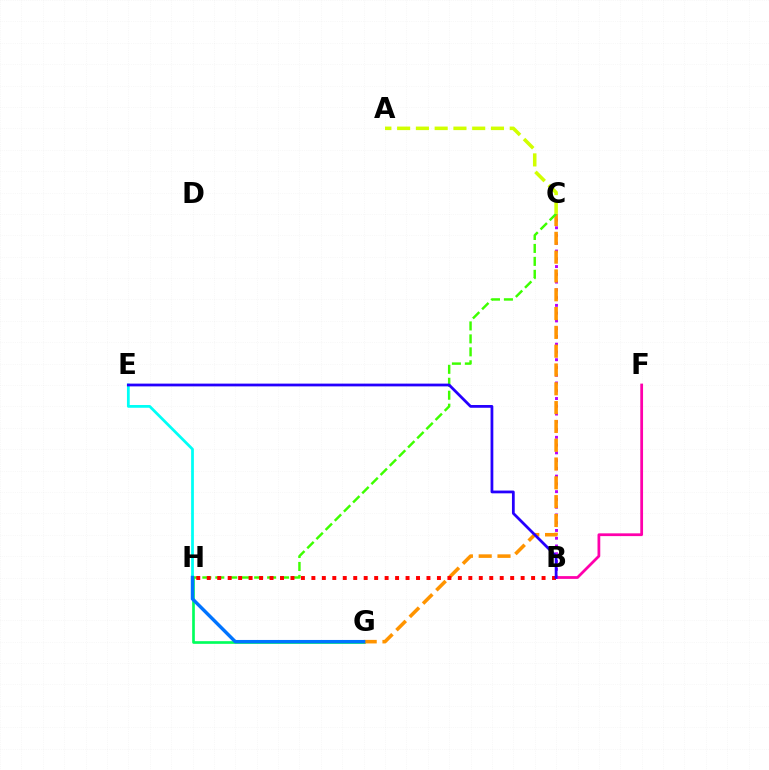{('E', 'H'): [{'color': '#00fff6', 'line_style': 'solid', 'thickness': 1.99}], ('B', 'C'): [{'color': '#b900ff', 'line_style': 'dotted', 'thickness': 2.11}], ('G', 'H'): [{'color': '#00ff5c', 'line_style': 'solid', 'thickness': 1.93}, {'color': '#0074ff', 'line_style': 'solid', 'thickness': 2.46}], ('C', 'G'): [{'color': '#ff9400', 'line_style': 'dashed', 'thickness': 2.55}], ('B', 'F'): [{'color': '#ff00ac', 'line_style': 'solid', 'thickness': 1.99}], ('C', 'H'): [{'color': '#3dff00', 'line_style': 'dashed', 'thickness': 1.76}], ('B', 'H'): [{'color': '#ff0000', 'line_style': 'dotted', 'thickness': 2.84}], ('A', 'C'): [{'color': '#d1ff00', 'line_style': 'dashed', 'thickness': 2.55}], ('B', 'E'): [{'color': '#2500ff', 'line_style': 'solid', 'thickness': 1.99}]}